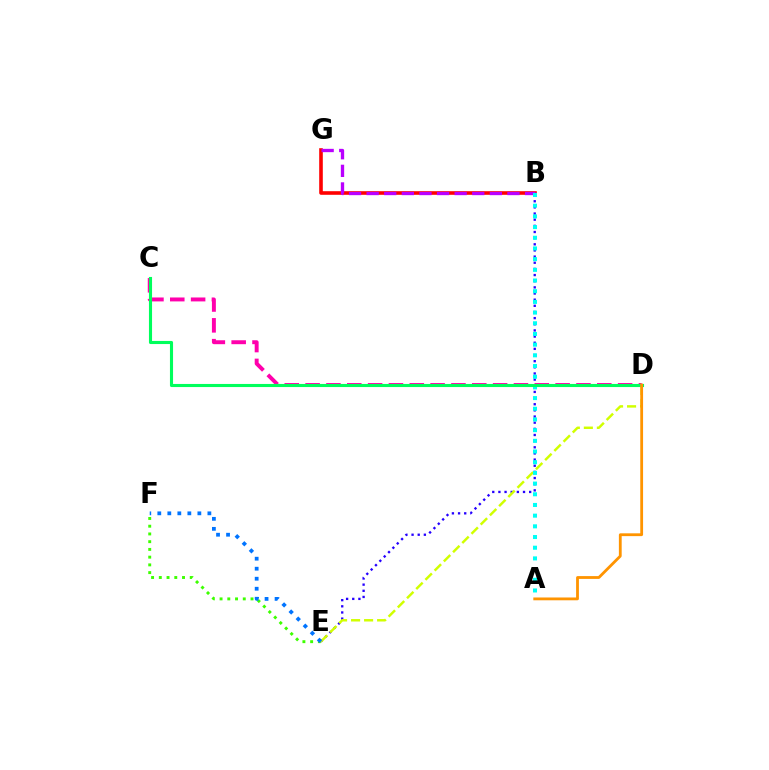{('B', 'E'): [{'color': '#2500ff', 'line_style': 'dotted', 'thickness': 1.67}], ('D', 'E'): [{'color': '#d1ff00', 'line_style': 'dashed', 'thickness': 1.77}], ('B', 'G'): [{'color': '#ff0000', 'line_style': 'solid', 'thickness': 2.59}, {'color': '#b900ff', 'line_style': 'dashed', 'thickness': 2.39}], ('C', 'D'): [{'color': '#ff00ac', 'line_style': 'dashed', 'thickness': 2.83}, {'color': '#00ff5c', 'line_style': 'solid', 'thickness': 2.23}], ('E', 'F'): [{'color': '#3dff00', 'line_style': 'dotted', 'thickness': 2.1}, {'color': '#0074ff', 'line_style': 'dotted', 'thickness': 2.72}], ('A', 'B'): [{'color': '#00fff6', 'line_style': 'dotted', 'thickness': 2.9}], ('A', 'D'): [{'color': '#ff9400', 'line_style': 'solid', 'thickness': 2.02}]}